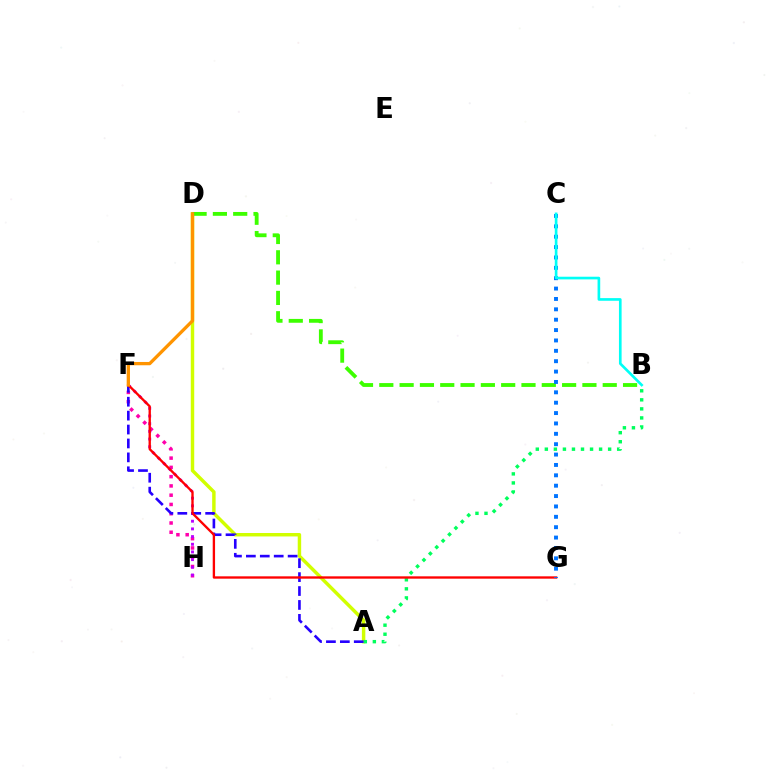{('A', 'D'): [{'color': '#d1ff00', 'line_style': 'solid', 'thickness': 2.48}], ('A', 'B'): [{'color': '#00ff5c', 'line_style': 'dotted', 'thickness': 2.46}], ('F', 'H'): [{'color': '#ff00ac', 'line_style': 'dotted', 'thickness': 2.52}, {'color': '#b900ff', 'line_style': 'dotted', 'thickness': 2.09}], ('B', 'D'): [{'color': '#3dff00', 'line_style': 'dashed', 'thickness': 2.76}], ('A', 'F'): [{'color': '#2500ff', 'line_style': 'dashed', 'thickness': 1.89}], ('F', 'G'): [{'color': '#ff0000', 'line_style': 'solid', 'thickness': 1.69}], ('C', 'G'): [{'color': '#0074ff', 'line_style': 'dotted', 'thickness': 2.82}], ('D', 'F'): [{'color': '#ff9400', 'line_style': 'solid', 'thickness': 2.37}], ('B', 'C'): [{'color': '#00fff6', 'line_style': 'solid', 'thickness': 1.92}]}